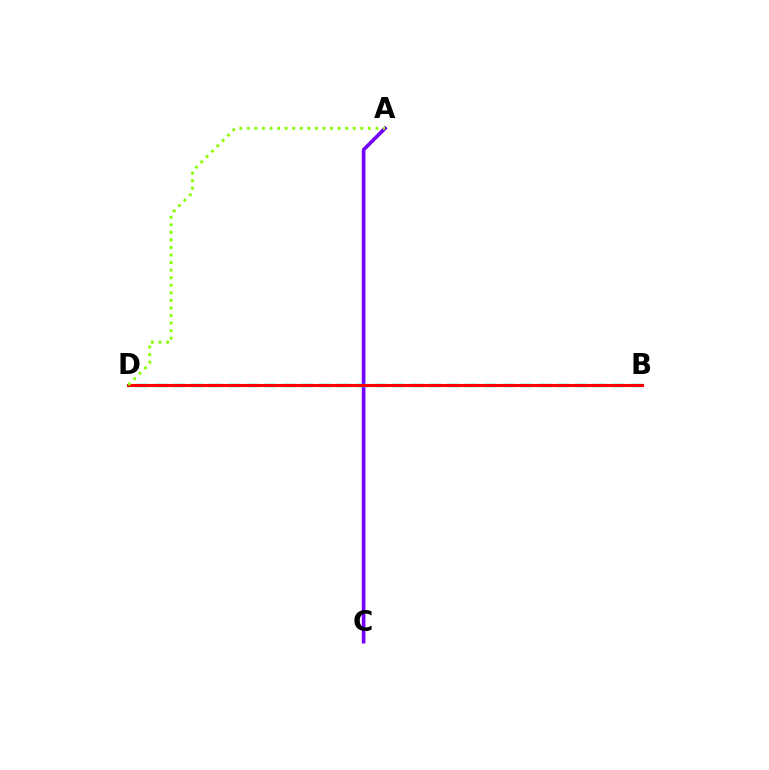{('A', 'C'): [{'color': '#7200ff', 'line_style': 'solid', 'thickness': 2.61}], ('B', 'D'): [{'color': '#00fff6', 'line_style': 'dashed', 'thickness': 2.48}, {'color': '#ff0000', 'line_style': 'solid', 'thickness': 2.22}], ('A', 'D'): [{'color': '#84ff00', 'line_style': 'dotted', 'thickness': 2.05}]}